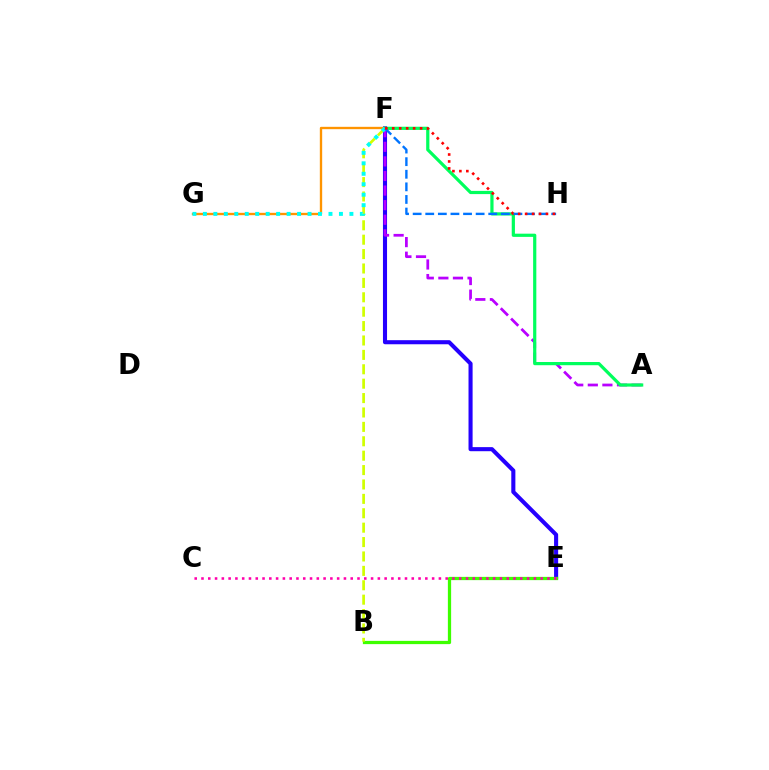{('E', 'F'): [{'color': '#2500ff', 'line_style': 'solid', 'thickness': 2.94}], ('A', 'F'): [{'color': '#b900ff', 'line_style': 'dashed', 'thickness': 1.98}, {'color': '#00ff5c', 'line_style': 'solid', 'thickness': 2.31}], ('F', 'G'): [{'color': '#ff9400', 'line_style': 'solid', 'thickness': 1.69}, {'color': '#00fff6', 'line_style': 'dotted', 'thickness': 2.84}], ('B', 'E'): [{'color': '#3dff00', 'line_style': 'solid', 'thickness': 2.34}], ('B', 'F'): [{'color': '#d1ff00', 'line_style': 'dashed', 'thickness': 1.96}], ('C', 'E'): [{'color': '#ff00ac', 'line_style': 'dotted', 'thickness': 1.84}], ('F', 'H'): [{'color': '#0074ff', 'line_style': 'dashed', 'thickness': 1.71}, {'color': '#ff0000', 'line_style': 'dotted', 'thickness': 1.89}]}